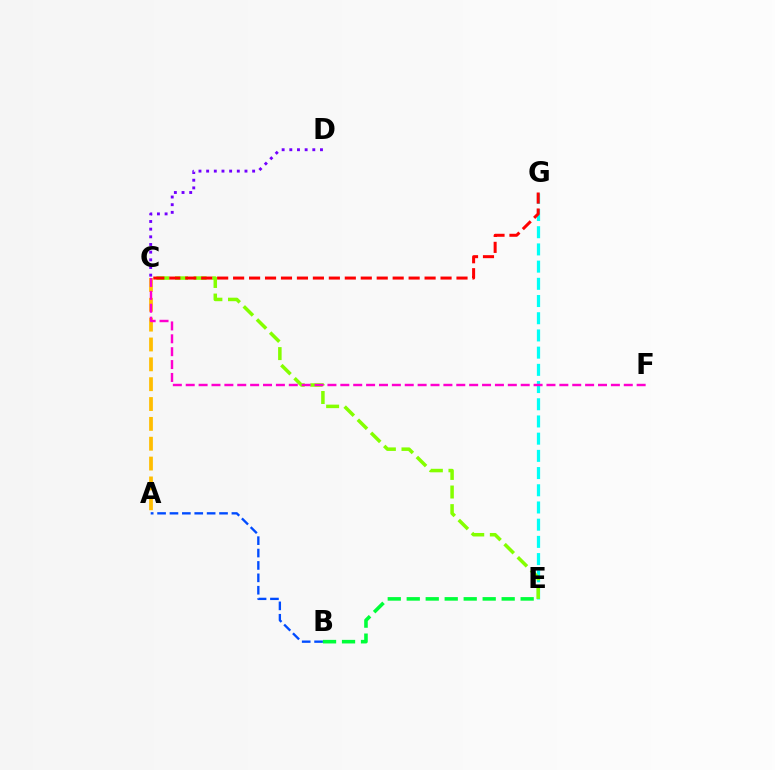{('A', 'B'): [{'color': '#004bff', 'line_style': 'dashed', 'thickness': 1.68}], ('E', 'G'): [{'color': '#00fff6', 'line_style': 'dashed', 'thickness': 2.34}], ('C', 'E'): [{'color': '#84ff00', 'line_style': 'dashed', 'thickness': 2.53}], ('C', 'G'): [{'color': '#ff0000', 'line_style': 'dashed', 'thickness': 2.17}], ('A', 'C'): [{'color': '#ffbd00', 'line_style': 'dashed', 'thickness': 2.7}], ('C', 'D'): [{'color': '#7200ff', 'line_style': 'dotted', 'thickness': 2.08}], ('B', 'E'): [{'color': '#00ff39', 'line_style': 'dashed', 'thickness': 2.58}], ('C', 'F'): [{'color': '#ff00cf', 'line_style': 'dashed', 'thickness': 1.75}]}